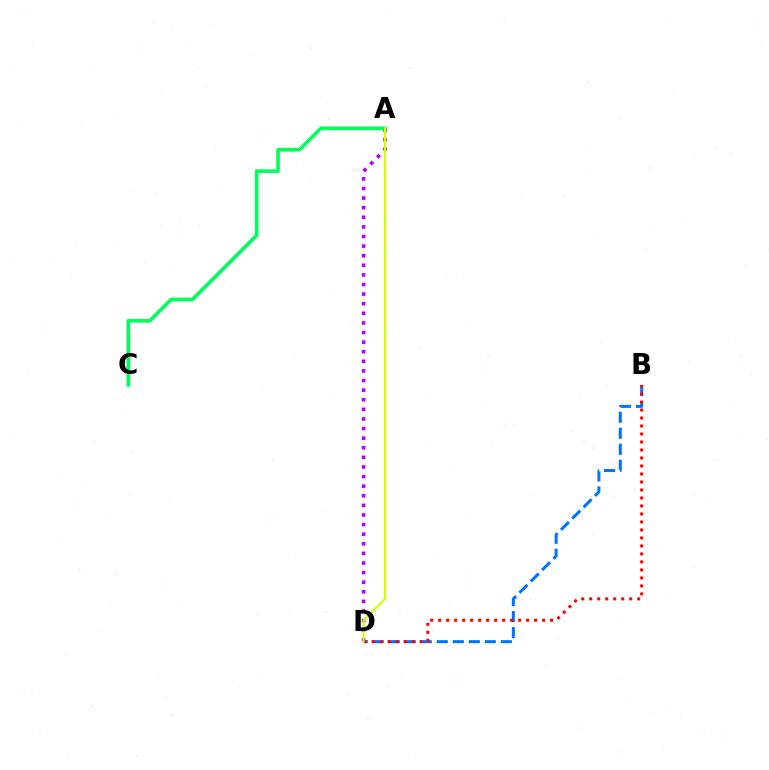{('B', 'D'): [{'color': '#0074ff', 'line_style': 'dashed', 'thickness': 2.18}, {'color': '#ff0000', 'line_style': 'dotted', 'thickness': 2.17}], ('A', 'D'): [{'color': '#b900ff', 'line_style': 'dotted', 'thickness': 2.61}, {'color': '#d1ff00', 'line_style': 'solid', 'thickness': 1.54}], ('A', 'C'): [{'color': '#00ff5c', 'line_style': 'solid', 'thickness': 2.62}]}